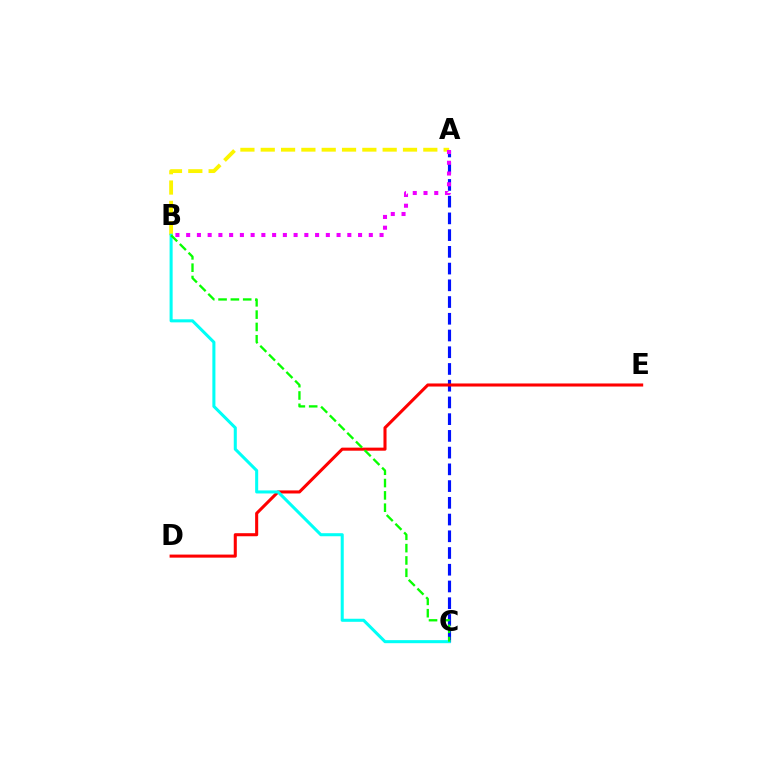{('A', 'C'): [{'color': '#0010ff', 'line_style': 'dashed', 'thickness': 2.27}], ('A', 'B'): [{'color': '#fcf500', 'line_style': 'dashed', 'thickness': 2.76}, {'color': '#ee00ff', 'line_style': 'dotted', 'thickness': 2.92}], ('D', 'E'): [{'color': '#ff0000', 'line_style': 'solid', 'thickness': 2.2}], ('B', 'C'): [{'color': '#00fff6', 'line_style': 'solid', 'thickness': 2.2}, {'color': '#08ff00', 'line_style': 'dashed', 'thickness': 1.67}]}